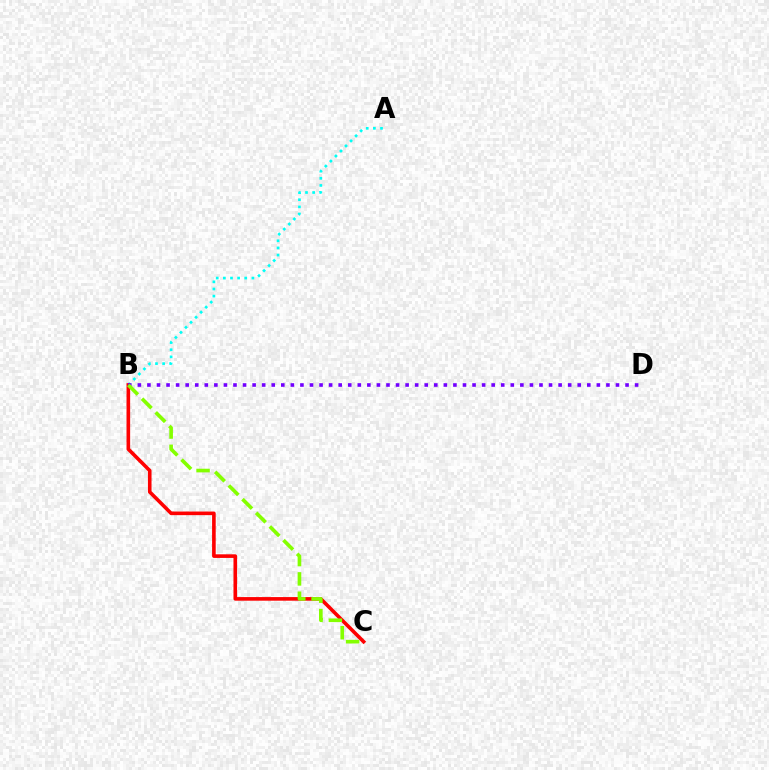{('A', 'B'): [{'color': '#00fff6', 'line_style': 'dotted', 'thickness': 1.94}], ('B', 'C'): [{'color': '#ff0000', 'line_style': 'solid', 'thickness': 2.6}, {'color': '#84ff00', 'line_style': 'dashed', 'thickness': 2.63}], ('B', 'D'): [{'color': '#7200ff', 'line_style': 'dotted', 'thickness': 2.6}]}